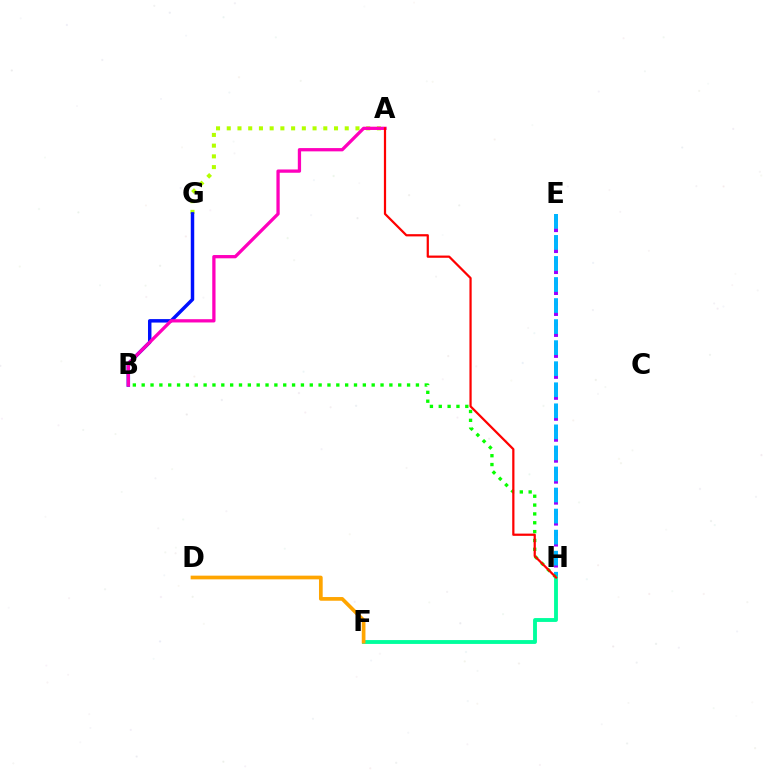{('A', 'G'): [{'color': '#b3ff00', 'line_style': 'dotted', 'thickness': 2.91}], ('E', 'H'): [{'color': '#9b00ff', 'line_style': 'dotted', 'thickness': 2.85}, {'color': '#00b5ff', 'line_style': 'dashed', 'thickness': 2.86}], ('B', 'G'): [{'color': '#0010ff', 'line_style': 'solid', 'thickness': 2.5}], ('A', 'B'): [{'color': '#ff00bd', 'line_style': 'solid', 'thickness': 2.36}], ('B', 'H'): [{'color': '#08ff00', 'line_style': 'dotted', 'thickness': 2.4}], ('F', 'H'): [{'color': '#00ff9d', 'line_style': 'solid', 'thickness': 2.78}], ('A', 'H'): [{'color': '#ff0000', 'line_style': 'solid', 'thickness': 1.6}], ('D', 'F'): [{'color': '#ffa500', 'line_style': 'solid', 'thickness': 2.66}]}